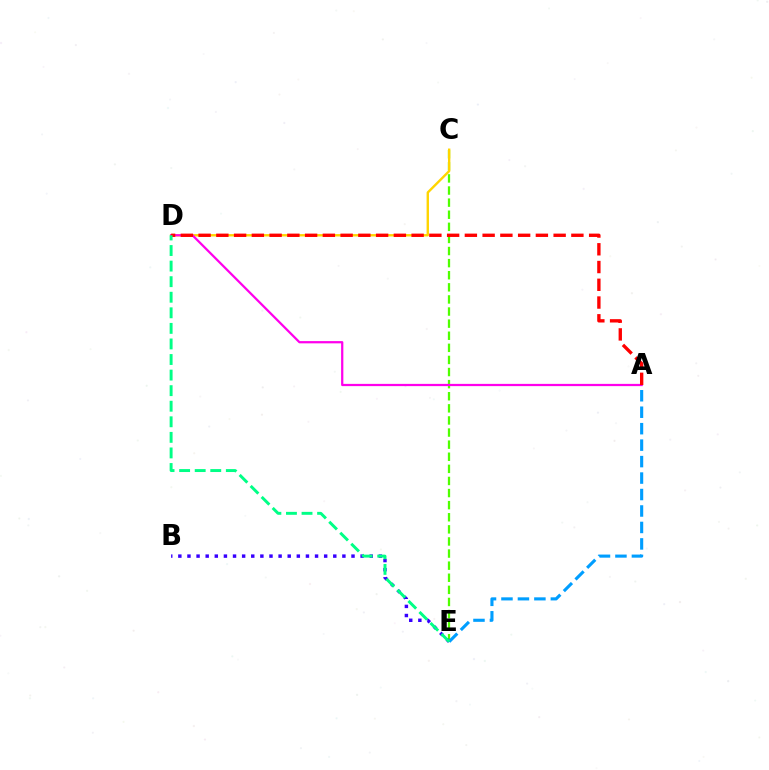{('C', 'E'): [{'color': '#4fff00', 'line_style': 'dashed', 'thickness': 1.64}], ('C', 'D'): [{'color': '#ffd500', 'line_style': 'solid', 'thickness': 1.72}], ('A', 'D'): [{'color': '#ff00ed', 'line_style': 'solid', 'thickness': 1.61}, {'color': '#ff0000', 'line_style': 'dashed', 'thickness': 2.41}], ('B', 'E'): [{'color': '#3700ff', 'line_style': 'dotted', 'thickness': 2.48}], ('A', 'E'): [{'color': '#009eff', 'line_style': 'dashed', 'thickness': 2.24}], ('D', 'E'): [{'color': '#00ff86', 'line_style': 'dashed', 'thickness': 2.12}]}